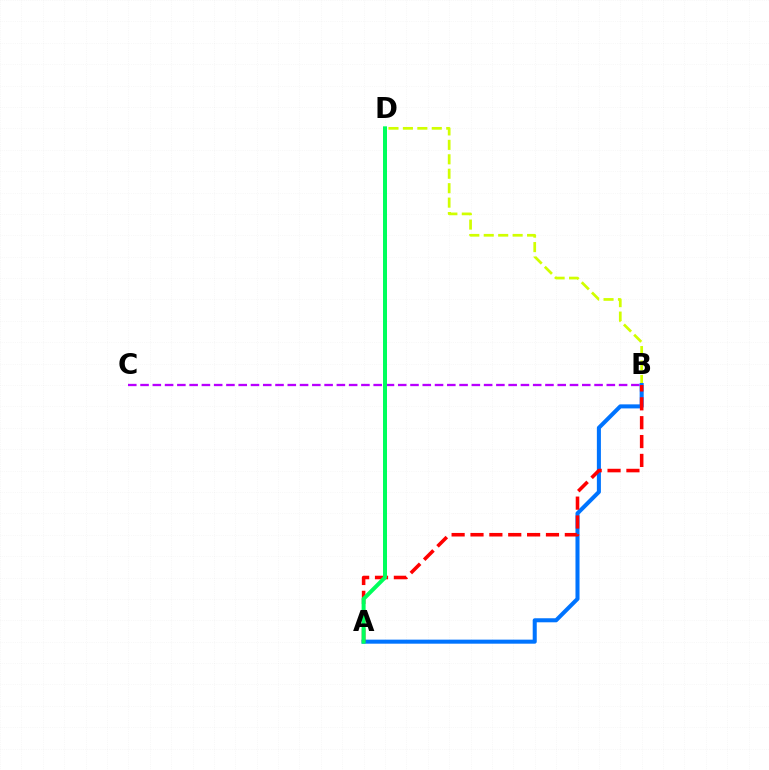{('B', 'C'): [{'color': '#b900ff', 'line_style': 'dashed', 'thickness': 1.67}], ('B', 'D'): [{'color': '#d1ff00', 'line_style': 'dashed', 'thickness': 1.96}], ('A', 'B'): [{'color': '#0074ff', 'line_style': 'solid', 'thickness': 2.91}, {'color': '#ff0000', 'line_style': 'dashed', 'thickness': 2.56}], ('A', 'D'): [{'color': '#00ff5c', 'line_style': 'solid', 'thickness': 2.88}]}